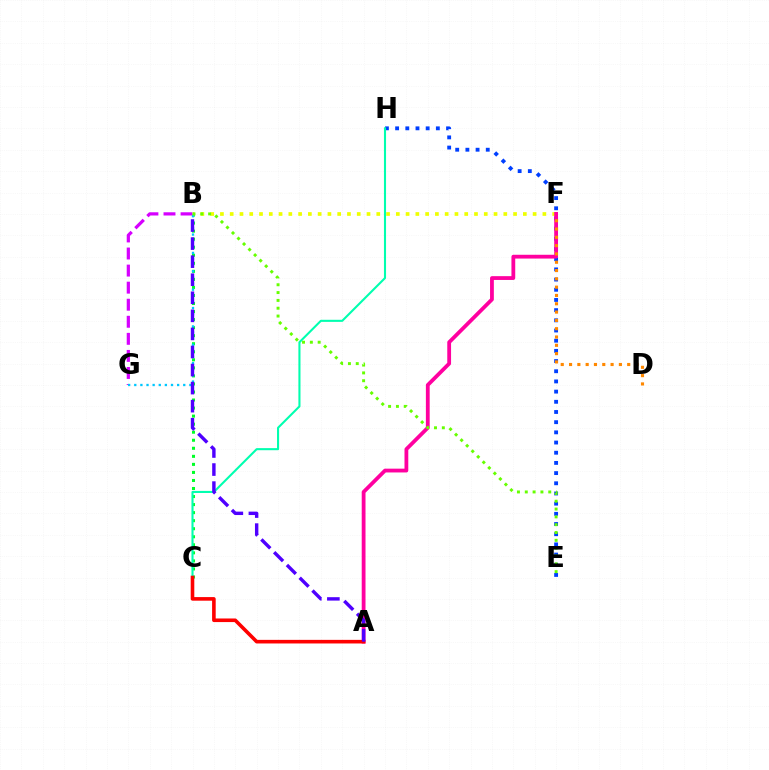{('E', 'H'): [{'color': '#003fff', 'line_style': 'dotted', 'thickness': 2.77}], ('B', 'C'): [{'color': '#00ff27', 'line_style': 'dotted', 'thickness': 2.19}], ('B', 'G'): [{'color': '#d600ff', 'line_style': 'dashed', 'thickness': 2.32}, {'color': '#00c7ff', 'line_style': 'dotted', 'thickness': 1.66}], ('B', 'F'): [{'color': '#eeff00', 'line_style': 'dotted', 'thickness': 2.65}], ('A', 'F'): [{'color': '#ff00a0', 'line_style': 'solid', 'thickness': 2.73}], ('C', 'H'): [{'color': '#00ffaf', 'line_style': 'solid', 'thickness': 1.51}], ('D', 'F'): [{'color': '#ff8800', 'line_style': 'dotted', 'thickness': 2.26}], ('A', 'C'): [{'color': '#ff0000', 'line_style': 'solid', 'thickness': 2.59}], ('B', 'E'): [{'color': '#66ff00', 'line_style': 'dotted', 'thickness': 2.13}], ('A', 'B'): [{'color': '#4f00ff', 'line_style': 'dashed', 'thickness': 2.45}]}